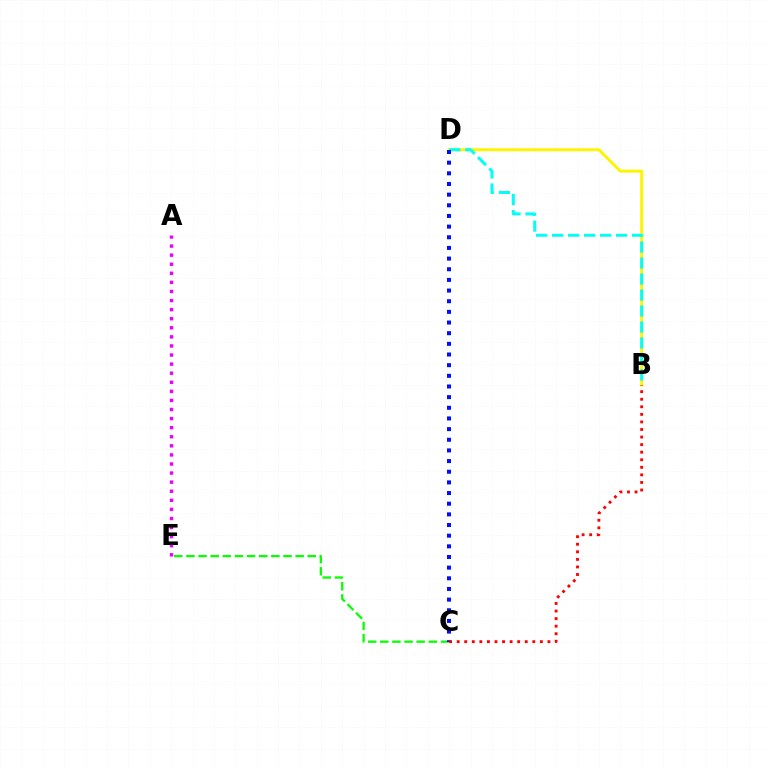{('B', 'D'): [{'color': '#fcf500', 'line_style': 'solid', 'thickness': 2.13}, {'color': '#00fff6', 'line_style': 'dashed', 'thickness': 2.17}], ('A', 'E'): [{'color': '#ee00ff', 'line_style': 'dotted', 'thickness': 2.47}], ('C', 'E'): [{'color': '#08ff00', 'line_style': 'dashed', 'thickness': 1.65}], ('C', 'D'): [{'color': '#0010ff', 'line_style': 'dotted', 'thickness': 2.9}], ('B', 'C'): [{'color': '#ff0000', 'line_style': 'dotted', 'thickness': 2.06}]}